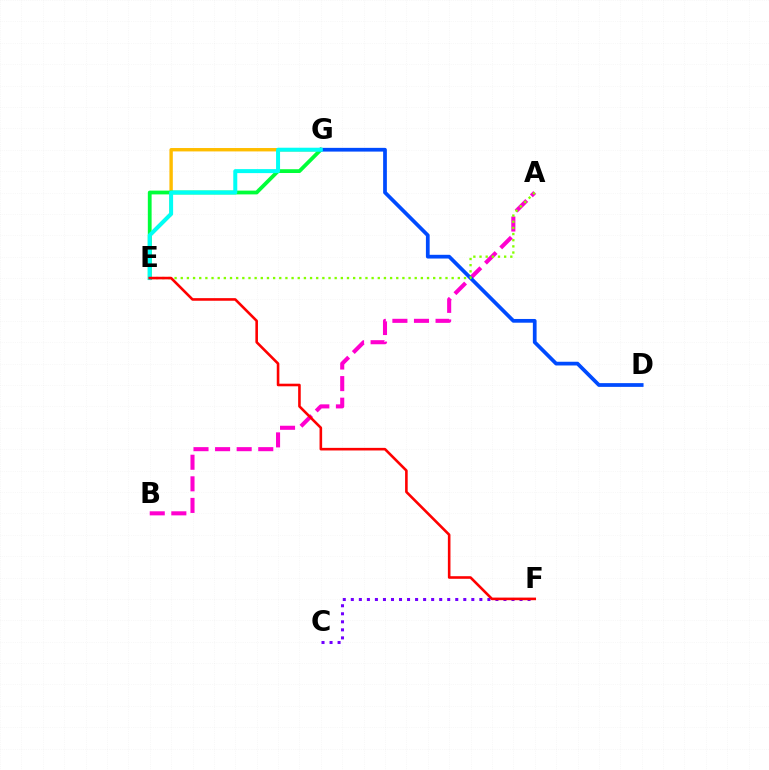{('E', 'G'): [{'color': '#ffbd00', 'line_style': 'solid', 'thickness': 2.44}, {'color': '#00ff39', 'line_style': 'solid', 'thickness': 2.73}, {'color': '#00fff6', 'line_style': 'solid', 'thickness': 2.88}], ('C', 'F'): [{'color': '#7200ff', 'line_style': 'dotted', 'thickness': 2.18}], ('A', 'B'): [{'color': '#ff00cf', 'line_style': 'dashed', 'thickness': 2.93}], ('D', 'G'): [{'color': '#004bff', 'line_style': 'solid', 'thickness': 2.69}], ('A', 'E'): [{'color': '#84ff00', 'line_style': 'dotted', 'thickness': 1.67}], ('E', 'F'): [{'color': '#ff0000', 'line_style': 'solid', 'thickness': 1.87}]}